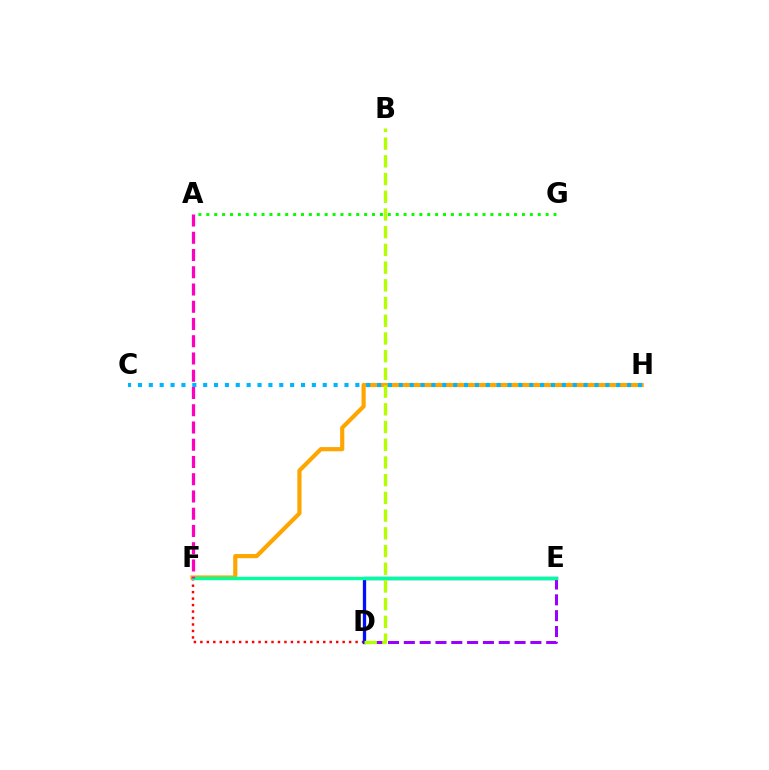{('D', 'E'): [{'color': '#9b00ff', 'line_style': 'dashed', 'thickness': 2.15}, {'color': '#0010ff', 'line_style': 'solid', 'thickness': 2.37}], ('F', 'H'): [{'color': '#ffa500', 'line_style': 'solid', 'thickness': 3.0}], ('D', 'F'): [{'color': '#ff0000', 'line_style': 'dotted', 'thickness': 1.76}], ('E', 'F'): [{'color': '#00ff9d', 'line_style': 'solid', 'thickness': 2.42}], ('A', 'G'): [{'color': '#08ff00', 'line_style': 'dotted', 'thickness': 2.14}], ('C', 'H'): [{'color': '#00b5ff', 'line_style': 'dotted', 'thickness': 2.95}], ('B', 'D'): [{'color': '#b3ff00', 'line_style': 'dashed', 'thickness': 2.41}], ('A', 'F'): [{'color': '#ff00bd', 'line_style': 'dashed', 'thickness': 2.34}]}